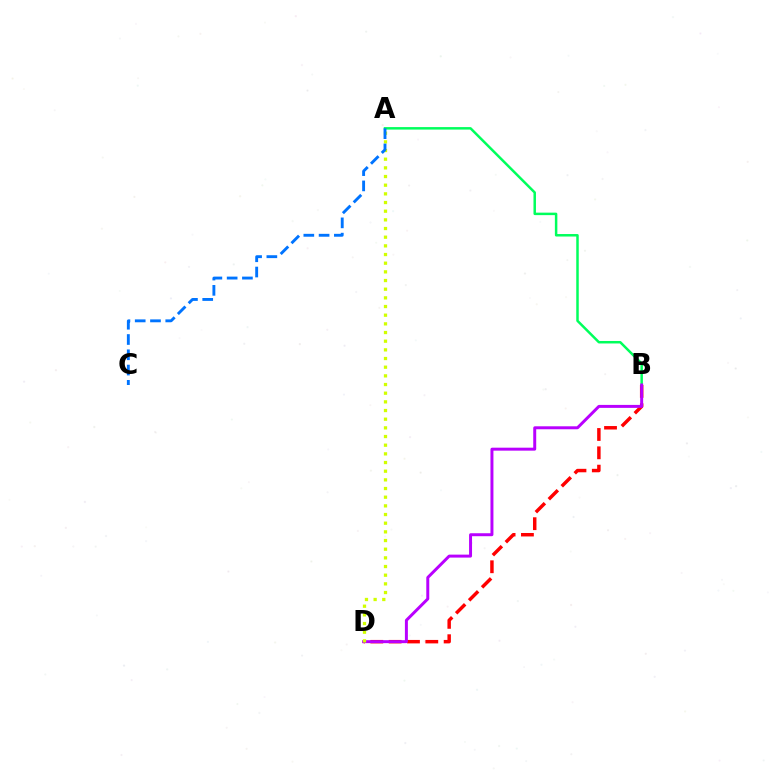{('B', 'D'): [{'color': '#ff0000', 'line_style': 'dashed', 'thickness': 2.49}, {'color': '#b900ff', 'line_style': 'solid', 'thickness': 2.14}], ('A', 'B'): [{'color': '#00ff5c', 'line_style': 'solid', 'thickness': 1.79}], ('A', 'D'): [{'color': '#d1ff00', 'line_style': 'dotted', 'thickness': 2.35}], ('A', 'C'): [{'color': '#0074ff', 'line_style': 'dashed', 'thickness': 2.07}]}